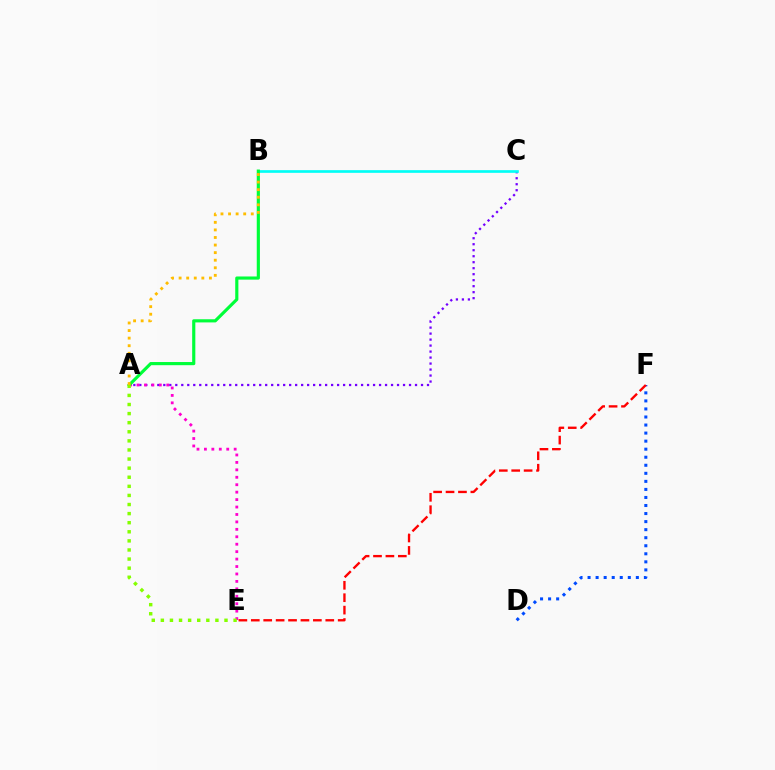{('A', 'C'): [{'color': '#7200ff', 'line_style': 'dotted', 'thickness': 1.63}], ('A', 'E'): [{'color': '#ff00cf', 'line_style': 'dotted', 'thickness': 2.02}, {'color': '#84ff00', 'line_style': 'dotted', 'thickness': 2.47}], ('B', 'C'): [{'color': '#00fff6', 'line_style': 'solid', 'thickness': 1.92}], ('A', 'B'): [{'color': '#00ff39', 'line_style': 'solid', 'thickness': 2.27}, {'color': '#ffbd00', 'line_style': 'dotted', 'thickness': 2.06}], ('D', 'F'): [{'color': '#004bff', 'line_style': 'dotted', 'thickness': 2.19}], ('E', 'F'): [{'color': '#ff0000', 'line_style': 'dashed', 'thickness': 1.69}]}